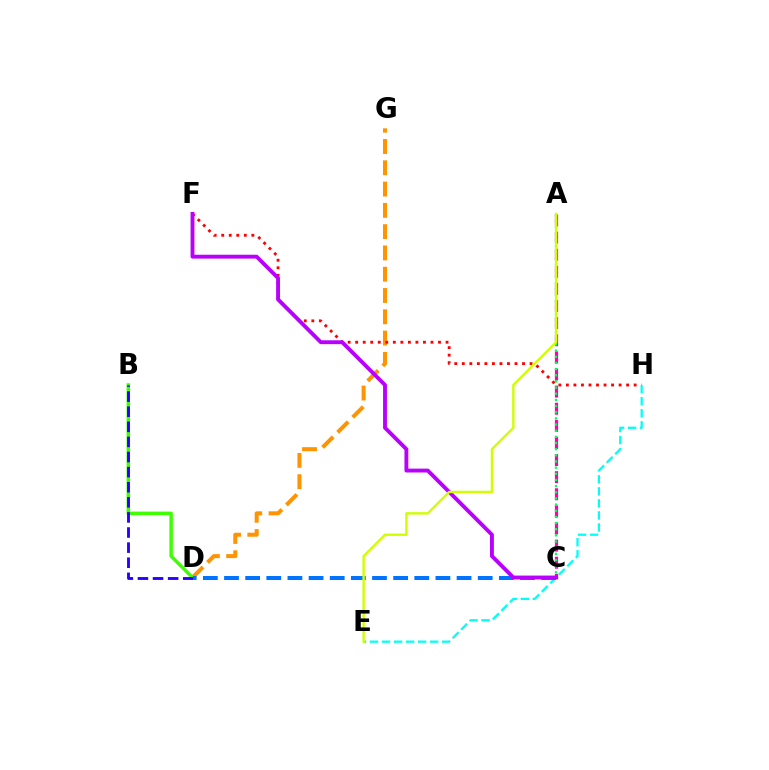{('D', 'G'): [{'color': '#ff9400', 'line_style': 'dashed', 'thickness': 2.89}], ('A', 'C'): [{'color': '#ff00ac', 'line_style': 'dashed', 'thickness': 2.32}, {'color': '#00ff5c', 'line_style': 'dotted', 'thickness': 1.67}], ('B', 'D'): [{'color': '#3dff00', 'line_style': 'solid', 'thickness': 2.49}, {'color': '#2500ff', 'line_style': 'dashed', 'thickness': 2.05}], ('F', 'H'): [{'color': '#ff0000', 'line_style': 'dotted', 'thickness': 2.05}], ('E', 'H'): [{'color': '#00fff6', 'line_style': 'dashed', 'thickness': 1.64}], ('C', 'D'): [{'color': '#0074ff', 'line_style': 'dashed', 'thickness': 2.87}], ('C', 'F'): [{'color': '#b900ff', 'line_style': 'solid', 'thickness': 2.79}], ('A', 'E'): [{'color': '#d1ff00', 'line_style': 'solid', 'thickness': 1.72}]}